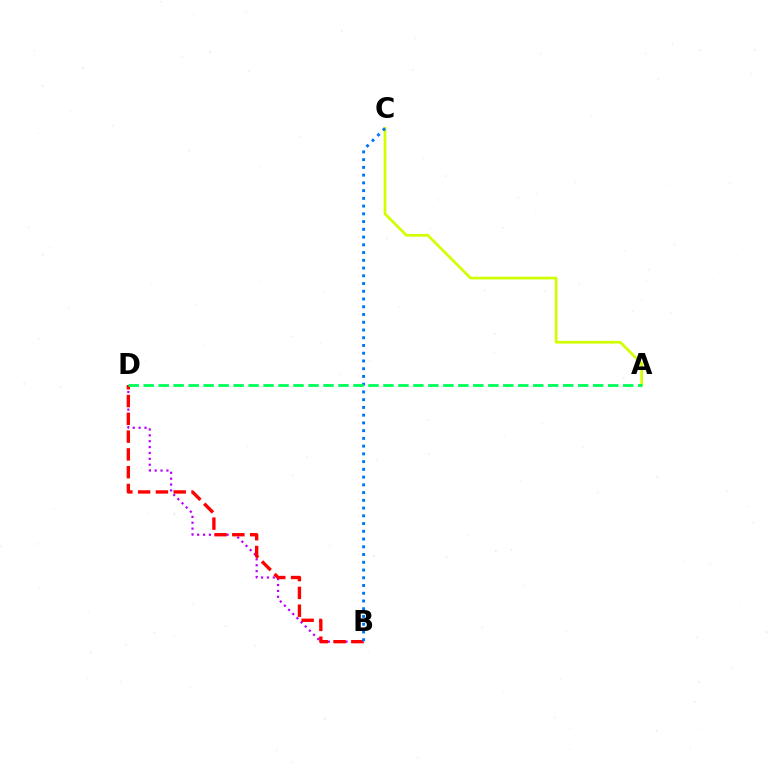{('B', 'D'): [{'color': '#b900ff', 'line_style': 'dotted', 'thickness': 1.6}, {'color': '#ff0000', 'line_style': 'dashed', 'thickness': 2.42}], ('A', 'C'): [{'color': '#d1ff00', 'line_style': 'solid', 'thickness': 1.96}], ('B', 'C'): [{'color': '#0074ff', 'line_style': 'dotted', 'thickness': 2.1}], ('A', 'D'): [{'color': '#00ff5c', 'line_style': 'dashed', 'thickness': 2.04}]}